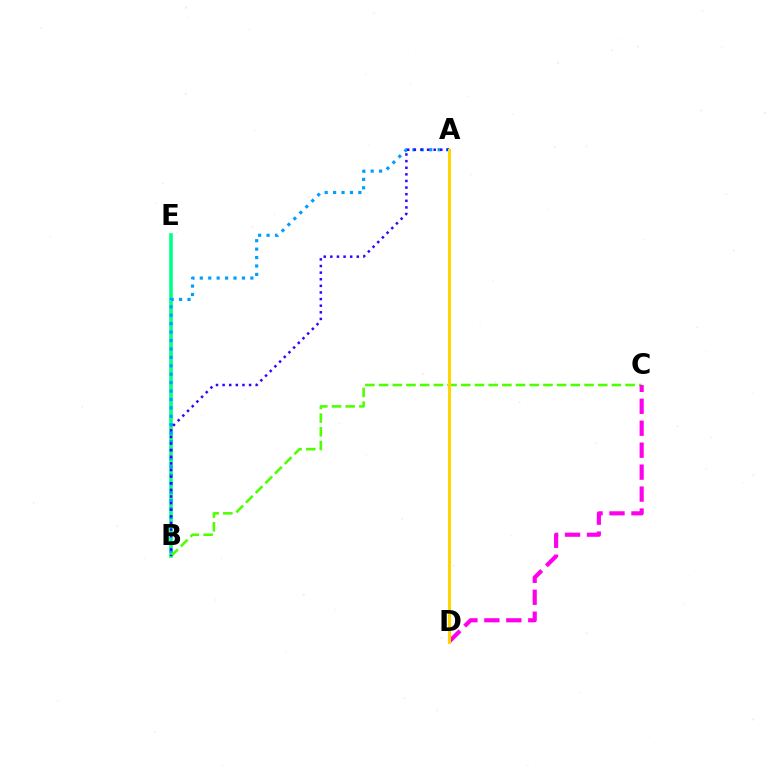{('B', 'E'): [{'color': '#00ff86', 'line_style': 'solid', 'thickness': 2.59}], ('A', 'D'): [{'color': '#ff0000', 'line_style': 'dotted', 'thickness': 2.12}, {'color': '#ffd500', 'line_style': 'solid', 'thickness': 2.18}], ('B', 'C'): [{'color': '#4fff00', 'line_style': 'dashed', 'thickness': 1.86}], ('A', 'B'): [{'color': '#009eff', 'line_style': 'dotted', 'thickness': 2.29}, {'color': '#3700ff', 'line_style': 'dotted', 'thickness': 1.8}], ('C', 'D'): [{'color': '#ff00ed', 'line_style': 'dashed', 'thickness': 2.98}]}